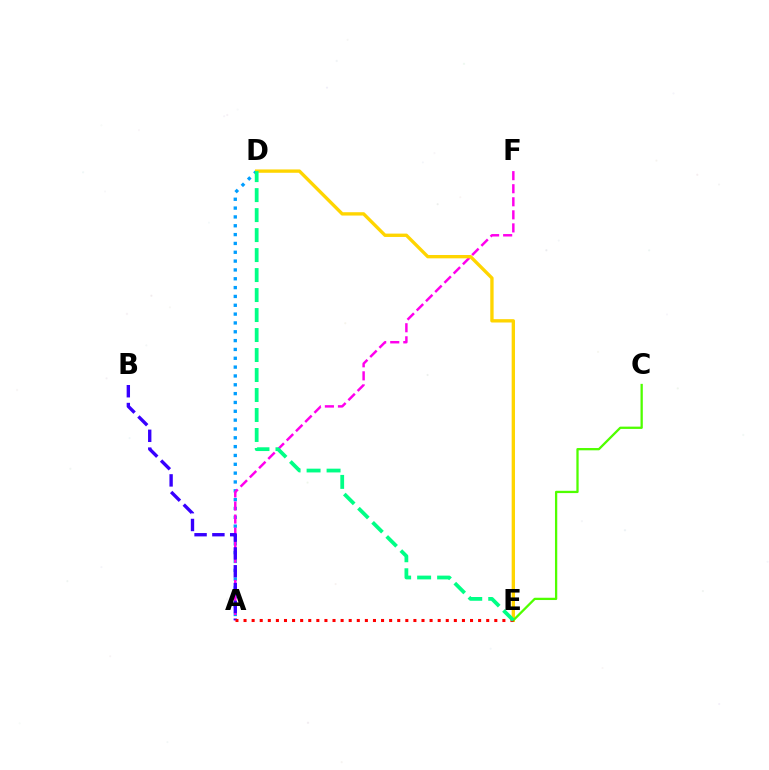{('A', 'D'): [{'color': '#009eff', 'line_style': 'dotted', 'thickness': 2.4}], ('A', 'F'): [{'color': '#ff00ed', 'line_style': 'dashed', 'thickness': 1.77}], ('D', 'E'): [{'color': '#ffd500', 'line_style': 'solid', 'thickness': 2.41}, {'color': '#00ff86', 'line_style': 'dashed', 'thickness': 2.72}], ('C', 'E'): [{'color': '#4fff00', 'line_style': 'solid', 'thickness': 1.65}], ('A', 'B'): [{'color': '#3700ff', 'line_style': 'dashed', 'thickness': 2.42}], ('A', 'E'): [{'color': '#ff0000', 'line_style': 'dotted', 'thickness': 2.2}]}